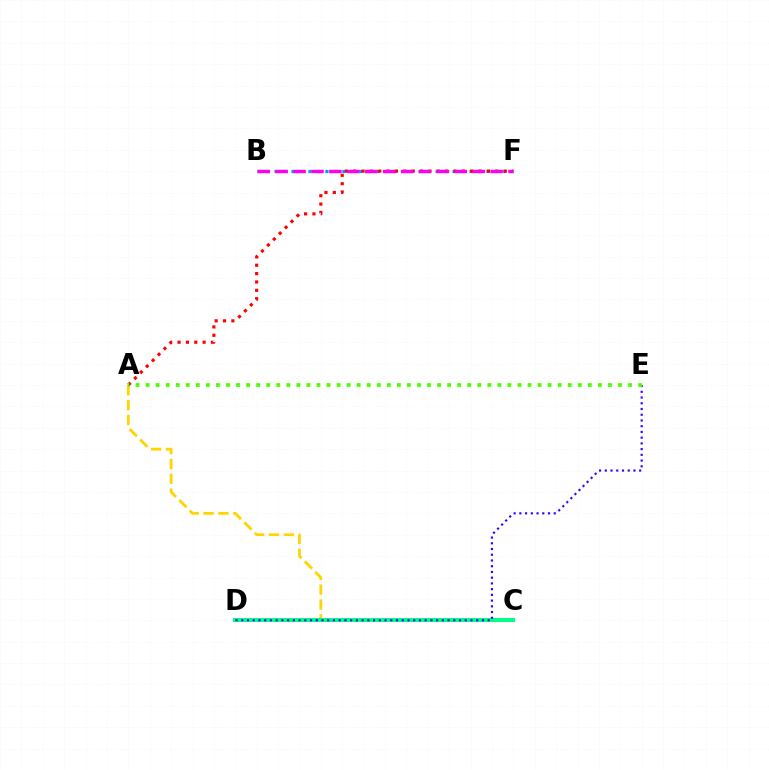{('A', 'C'): [{'color': '#ffd500', 'line_style': 'dashed', 'thickness': 2.02}], ('C', 'D'): [{'color': '#00ff86', 'line_style': 'solid', 'thickness': 2.86}], ('B', 'F'): [{'color': '#009eff', 'line_style': 'dotted', 'thickness': 2.3}, {'color': '#ff00ed', 'line_style': 'dashed', 'thickness': 2.43}], ('D', 'E'): [{'color': '#3700ff', 'line_style': 'dotted', 'thickness': 1.56}], ('A', 'F'): [{'color': '#ff0000', 'line_style': 'dotted', 'thickness': 2.27}], ('A', 'E'): [{'color': '#4fff00', 'line_style': 'dotted', 'thickness': 2.73}]}